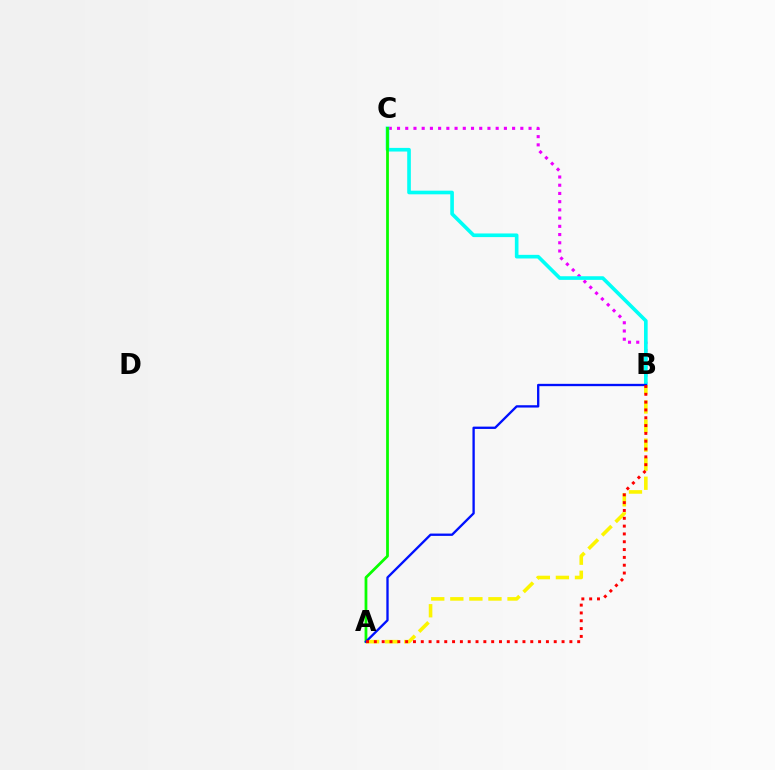{('B', 'C'): [{'color': '#ee00ff', 'line_style': 'dotted', 'thickness': 2.23}, {'color': '#00fff6', 'line_style': 'solid', 'thickness': 2.62}], ('A', 'B'): [{'color': '#fcf500', 'line_style': 'dashed', 'thickness': 2.59}, {'color': '#0010ff', 'line_style': 'solid', 'thickness': 1.67}, {'color': '#ff0000', 'line_style': 'dotted', 'thickness': 2.12}], ('A', 'C'): [{'color': '#08ff00', 'line_style': 'solid', 'thickness': 1.99}]}